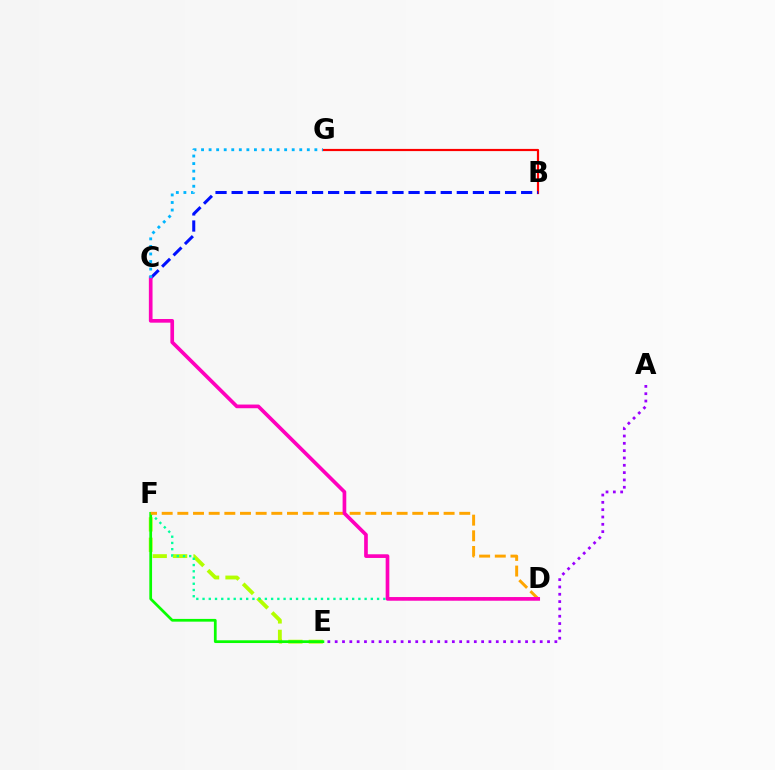{('E', 'F'): [{'color': '#b3ff00', 'line_style': 'dashed', 'thickness': 2.77}, {'color': '#08ff00', 'line_style': 'solid', 'thickness': 1.97}], ('D', 'F'): [{'color': '#00ff9d', 'line_style': 'dotted', 'thickness': 1.69}, {'color': '#ffa500', 'line_style': 'dashed', 'thickness': 2.13}], ('B', 'G'): [{'color': '#ff0000', 'line_style': 'solid', 'thickness': 1.58}], ('A', 'E'): [{'color': '#9b00ff', 'line_style': 'dotted', 'thickness': 1.99}], ('B', 'C'): [{'color': '#0010ff', 'line_style': 'dashed', 'thickness': 2.19}], ('C', 'D'): [{'color': '#ff00bd', 'line_style': 'solid', 'thickness': 2.65}], ('C', 'G'): [{'color': '#00b5ff', 'line_style': 'dotted', 'thickness': 2.05}]}